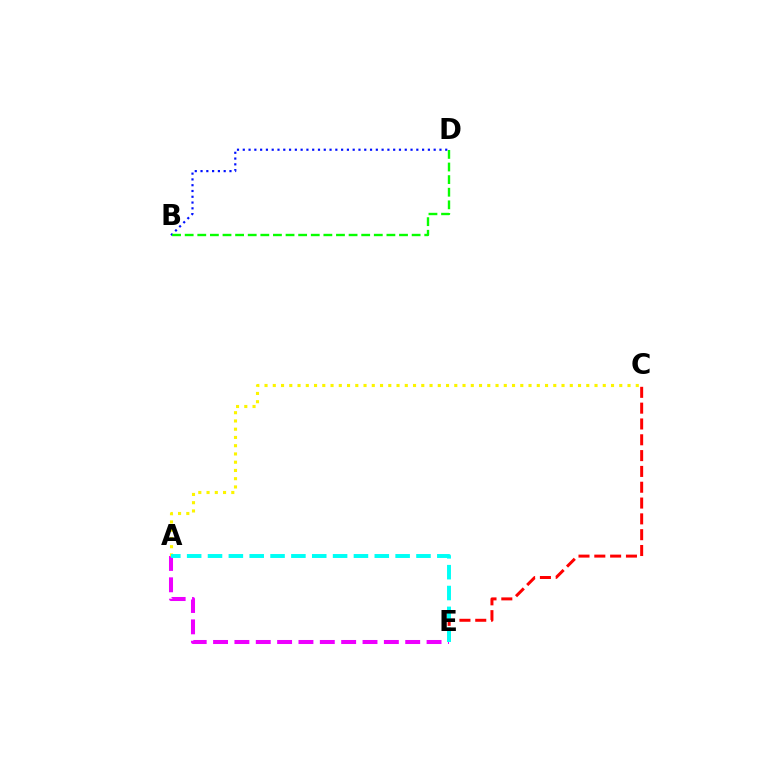{('B', 'D'): [{'color': '#0010ff', 'line_style': 'dotted', 'thickness': 1.57}, {'color': '#08ff00', 'line_style': 'dashed', 'thickness': 1.71}], ('C', 'E'): [{'color': '#ff0000', 'line_style': 'dashed', 'thickness': 2.15}], ('A', 'E'): [{'color': '#ee00ff', 'line_style': 'dashed', 'thickness': 2.9}, {'color': '#00fff6', 'line_style': 'dashed', 'thickness': 2.83}], ('A', 'C'): [{'color': '#fcf500', 'line_style': 'dotted', 'thickness': 2.24}]}